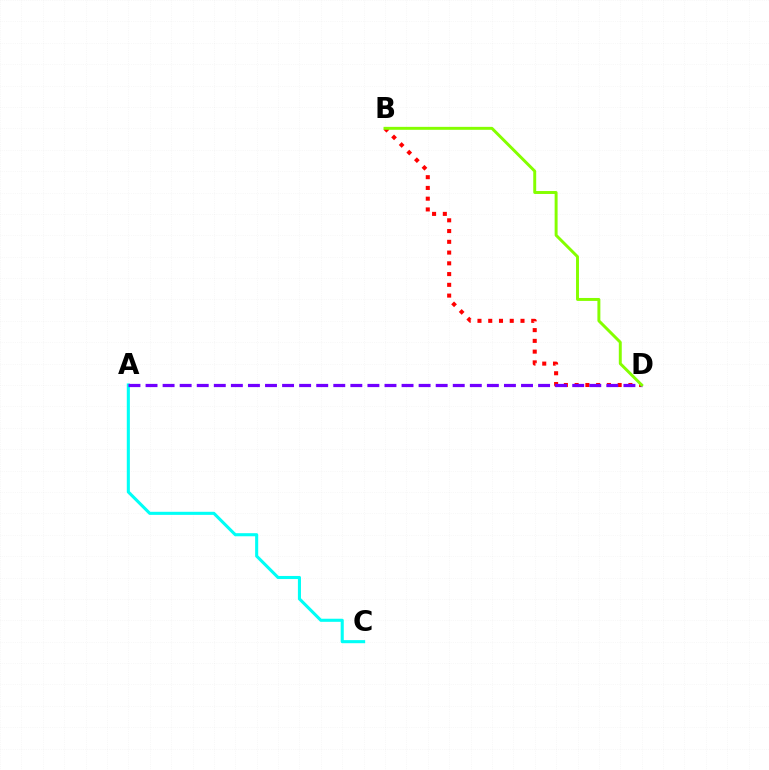{('A', 'C'): [{'color': '#00fff6', 'line_style': 'solid', 'thickness': 2.22}], ('B', 'D'): [{'color': '#ff0000', 'line_style': 'dotted', 'thickness': 2.92}, {'color': '#84ff00', 'line_style': 'solid', 'thickness': 2.12}], ('A', 'D'): [{'color': '#7200ff', 'line_style': 'dashed', 'thickness': 2.32}]}